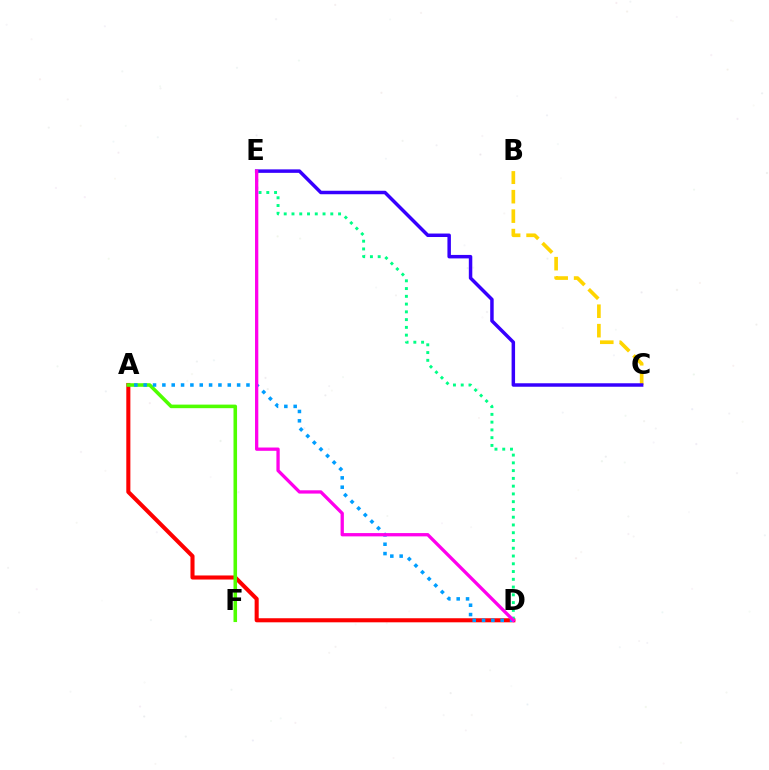{('A', 'D'): [{'color': '#ff0000', 'line_style': 'solid', 'thickness': 2.93}, {'color': '#009eff', 'line_style': 'dotted', 'thickness': 2.54}], ('B', 'C'): [{'color': '#ffd500', 'line_style': 'dashed', 'thickness': 2.64}], ('A', 'F'): [{'color': '#4fff00', 'line_style': 'solid', 'thickness': 2.56}], ('C', 'E'): [{'color': '#3700ff', 'line_style': 'solid', 'thickness': 2.51}], ('D', 'E'): [{'color': '#00ff86', 'line_style': 'dotted', 'thickness': 2.11}, {'color': '#ff00ed', 'line_style': 'solid', 'thickness': 2.37}]}